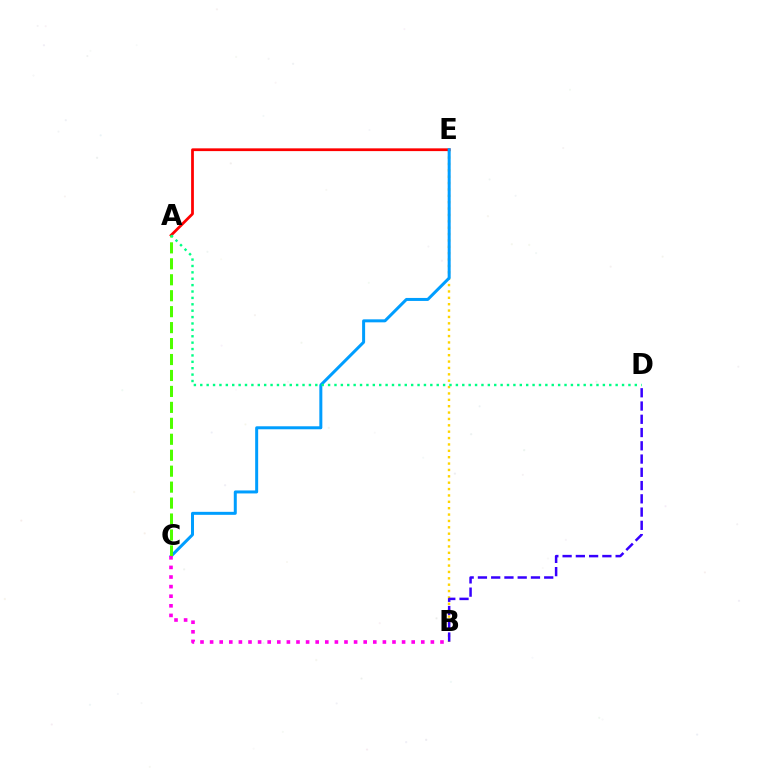{('B', 'E'): [{'color': '#ffd500', 'line_style': 'dotted', 'thickness': 1.73}], ('A', 'E'): [{'color': '#ff0000', 'line_style': 'solid', 'thickness': 1.99}], ('C', 'E'): [{'color': '#009eff', 'line_style': 'solid', 'thickness': 2.16}], ('B', 'D'): [{'color': '#3700ff', 'line_style': 'dashed', 'thickness': 1.8}], ('A', 'C'): [{'color': '#4fff00', 'line_style': 'dashed', 'thickness': 2.17}], ('B', 'C'): [{'color': '#ff00ed', 'line_style': 'dotted', 'thickness': 2.61}], ('A', 'D'): [{'color': '#00ff86', 'line_style': 'dotted', 'thickness': 1.74}]}